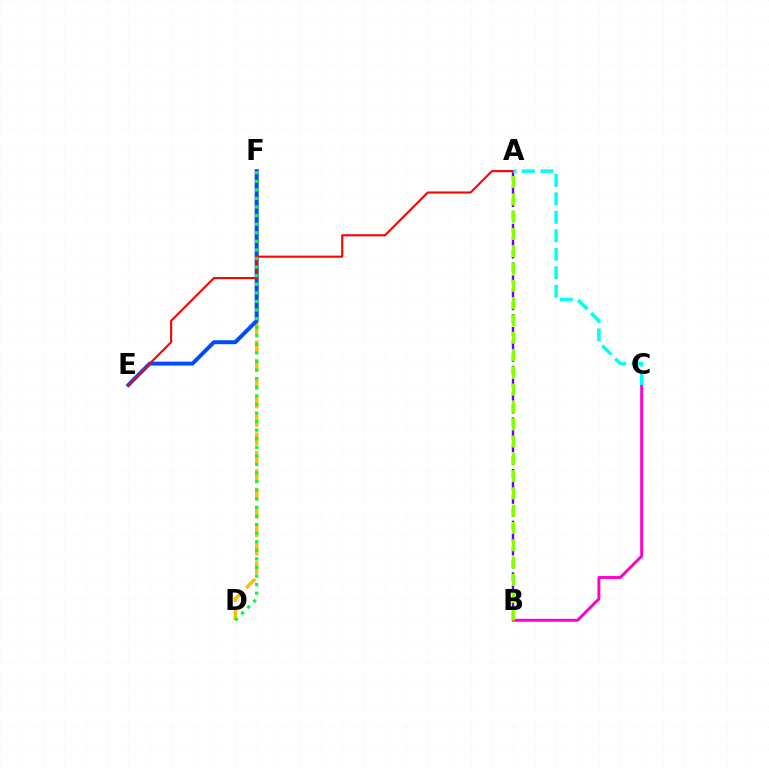{('D', 'F'): [{'color': '#ffbd00', 'line_style': 'dashed', 'thickness': 2.5}, {'color': '#00ff39', 'line_style': 'dotted', 'thickness': 2.33}], ('A', 'B'): [{'color': '#7200ff', 'line_style': 'dashed', 'thickness': 1.75}, {'color': '#84ff00', 'line_style': 'dashed', 'thickness': 2.35}], ('B', 'C'): [{'color': '#ff00cf', 'line_style': 'solid', 'thickness': 2.11}], ('E', 'F'): [{'color': '#004bff', 'line_style': 'solid', 'thickness': 2.84}], ('A', 'E'): [{'color': '#ff0000', 'line_style': 'solid', 'thickness': 1.51}], ('A', 'C'): [{'color': '#00fff6', 'line_style': 'dashed', 'thickness': 2.51}]}